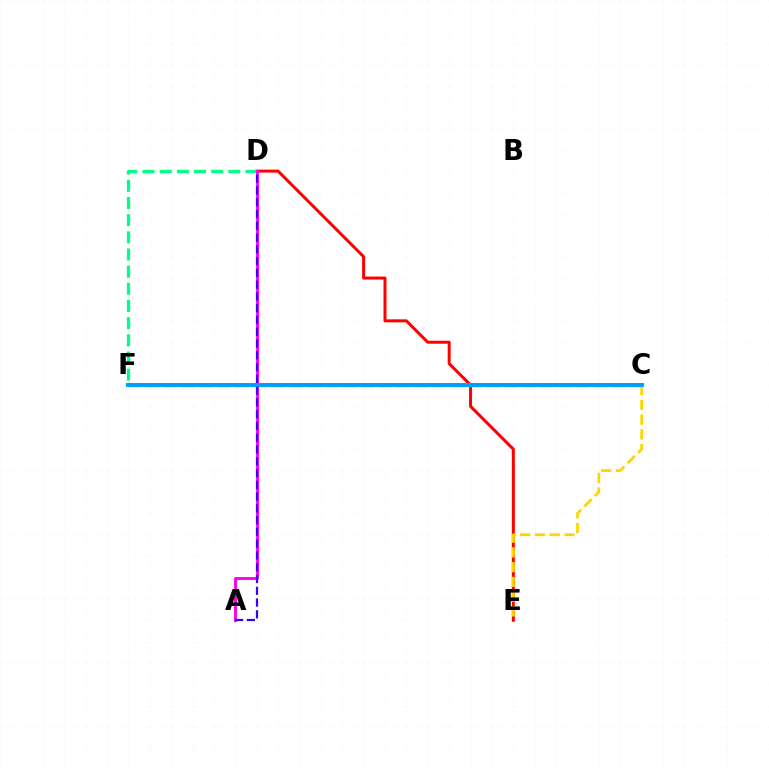{('D', 'E'): [{'color': '#ff0000', 'line_style': 'solid', 'thickness': 2.16}], ('D', 'F'): [{'color': '#00ff86', 'line_style': 'dashed', 'thickness': 2.33}], ('C', 'F'): [{'color': '#4fff00', 'line_style': 'dashed', 'thickness': 2.43}, {'color': '#009eff', 'line_style': 'solid', 'thickness': 2.83}], ('C', 'E'): [{'color': '#ffd500', 'line_style': 'dashed', 'thickness': 2.0}], ('A', 'D'): [{'color': '#ff00ed', 'line_style': 'solid', 'thickness': 2.09}, {'color': '#3700ff', 'line_style': 'dashed', 'thickness': 1.6}]}